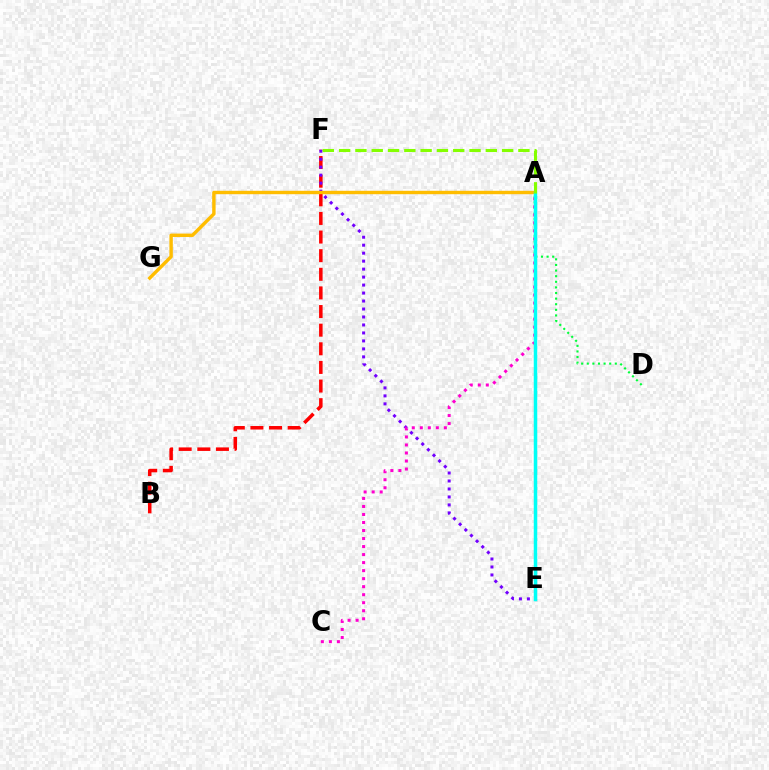{('B', 'F'): [{'color': '#ff0000', 'line_style': 'dashed', 'thickness': 2.53}], ('A', 'D'): [{'color': '#00ff39', 'line_style': 'dotted', 'thickness': 1.52}], ('E', 'F'): [{'color': '#7200ff', 'line_style': 'dotted', 'thickness': 2.17}], ('A', 'G'): [{'color': '#ffbd00', 'line_style': 'solid', 'thickness': 2.45}], ('A', 'C'): [{'color': '#ff00cf', 'line_style': 'dotted', 'thickness': 2.18}], ('A', 'E'): [{'color': '#004bff', 'line_style': 'solid', 'thickness': 2.13}, {'color': '#00fff6', 'line_style': 'solid', 'thickness': 2.52}], ('A', 'F'): [{'color': '#84ff00', 'line_style': 'dashed', 'thickness': 2.21}]}